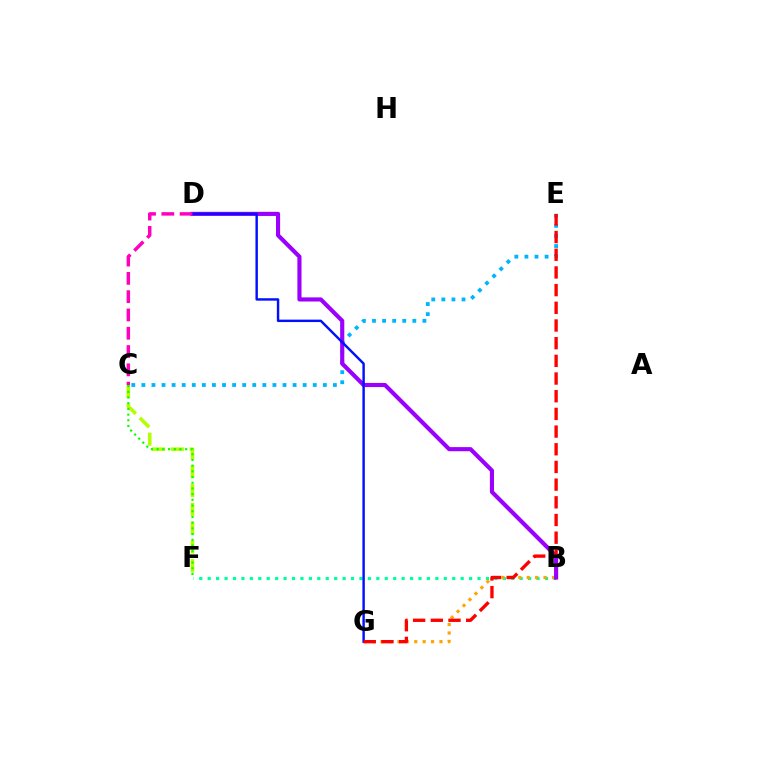{('B', 'F'): [{'color': '#00ff9d', 'line_style': 'dotted', 'thickness': 2.29}], ('C', 'F'): [{'color': '#b3ff00', 'line_style': 'dashed', 'thickness': 2.56}, {'color': '#08ff00', 'line_style': 'dotted', 'thickness': 1.55}], ('B', 'G'): [{'color': '#ffa500', 'line_style': 'dotted', 'thickness': 2.29}], ('C', 'E'): [{'color': '#00b5ff', 'line_style': 'dotted', 'thickness': 2.74}], ('B', 'D'): [{'color': '#9b00ff', 'line_style': 'solid', 'thickness': 2.97}], ('D', 'G'): [{'color': '#0010ff', 'line_style': 'solid', 'thickness': 1.75}], ('C', 'D'): [{'color': '#ff00bd', 'line_style': 'dashed', 'thickness': 2.48}], ('E', 'G'): [{'color': '#ff0000', 'line_style': 'dashed', 'thickness': 2.4}]}